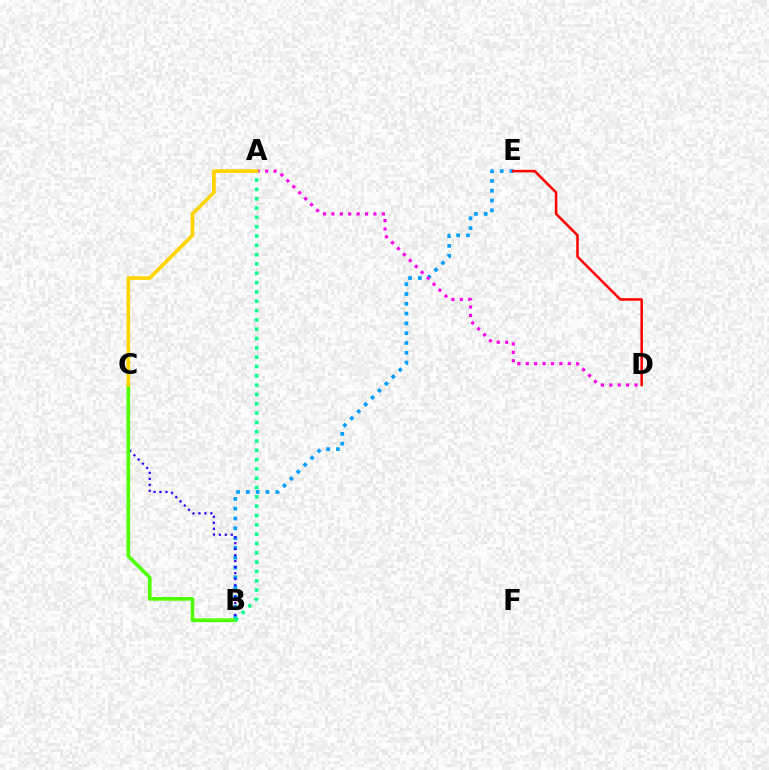{('B', 'E'): [{'color': '#009eff', 'line_style': 'dotted', 'thickness': 2.66}], ('D', 'E'): [{'color': '#ff0000', 'line_style': 'solid', 'thickness': 1.82}], ('B', 'C'): [{'color': '#3700ff', 'line_style': 'dotted', 'thickness': 1.62}, {'color': '#4fff00', 'line_style': 'solid', 'thickness': 2.61}], ('A', 'D'): [{'color': '#ff00ed', 'line_style': 'dotted', 'thickness': 2.28}], ('A', 'B'): [{'color': '#00ff86', 'line_style': 'dotted', 'thickness': 2.53}], ('A', 'C'): [{'color': '#ffd500', 'line_style': 'solid', 'thickness': 2.64}]}